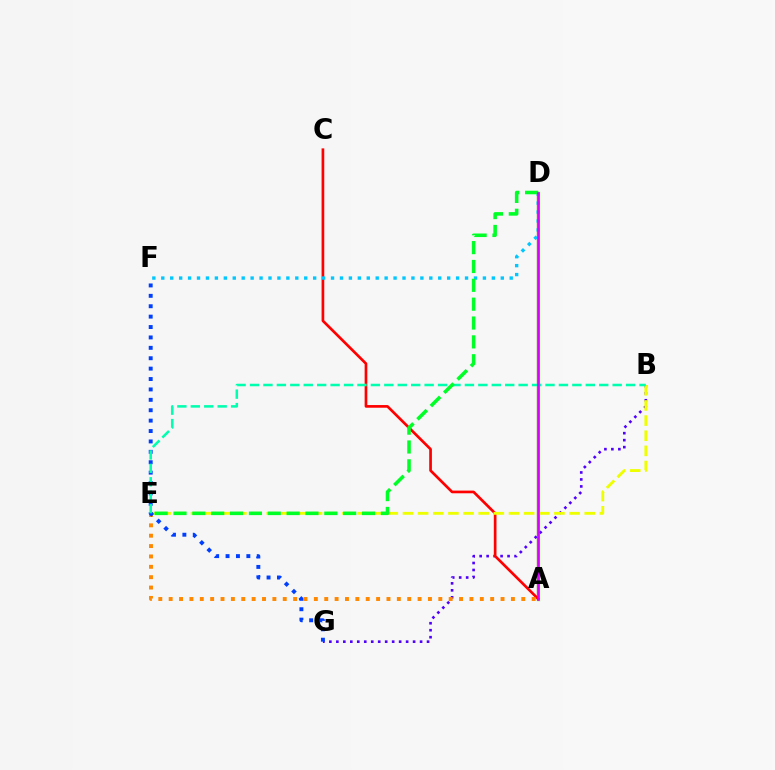{('A', 'D'): [{'color': '#ff00a0', 'line_style': 'solid', 'thickness': 1.58}, {'color': '#66ff00', 'line_style': 'solid', 'thickness': 2.38}, {'color': '#d600ff', 'line_style': 'solid', 'thickness': 1.81}], ('B', 'G'): [{'color': '#4f00ff', 'line_style': 'dotted', 'thickness': 1.9}], ('A', 'C'): [{'color': '#ff0000', 'line_style': 'solid', 'thickness': 1.93}], ('A', 'E'): [{'color': '#ff8800', 'line_style': 'dotted', 'thickness': 2.82}], ('B', 'E'): [{'color': '#eeff00', 'line_style': 'dashed', 'thickness': 2.06}, {'color': '#00ffaf', 'line_style': 'dashed', 'thickness': 1.82}], ('D', 'F'): [{'color': '#00c7ff', 'line_style': 'dotted', 'thickness': 2.43}], ('F', 'G'): [{'color': '#003fff', 'line_style': 'dotted', 'thickness': 2.83}], ('D', 'E'): [{'color': '#00ff27', 'line_style': 'dashed', 'thickness': 2.56}]}